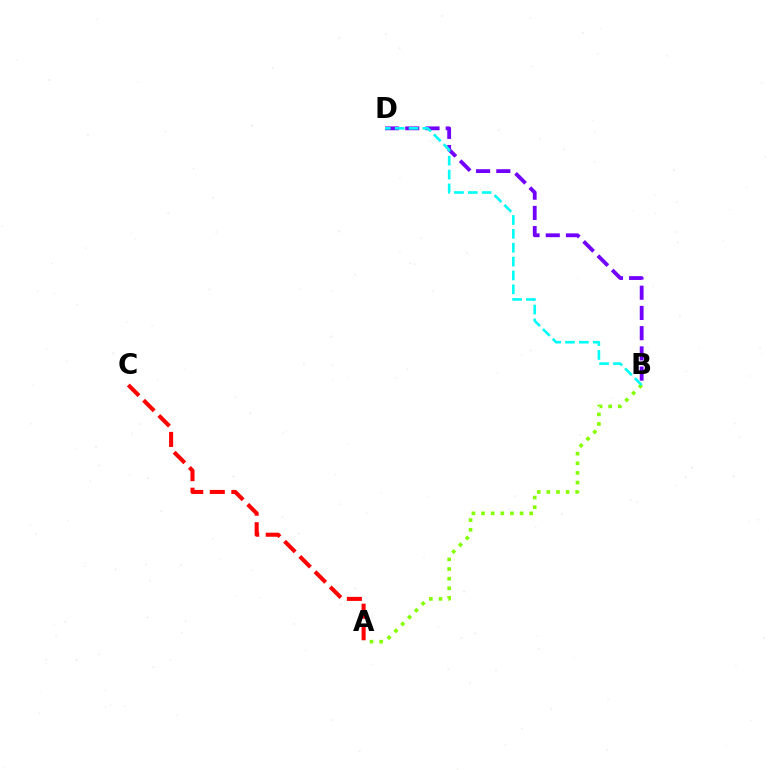{('B', 'D'): [{'color': '#7200ff', 'line_style': 'dashed', 'thickness': 2.75}, {'color': '#00fff6', 'line_style': 'dashed', 'thickness': 1.88}], ('A', 'B'): [{'color': '#84ff00', 'line_style': 'dotted', 'thickness': 2.62}], ('A', 'C'): [{'color': '#ff0000', 'line_style': 'dashed', 'thickness': 2.93}]}